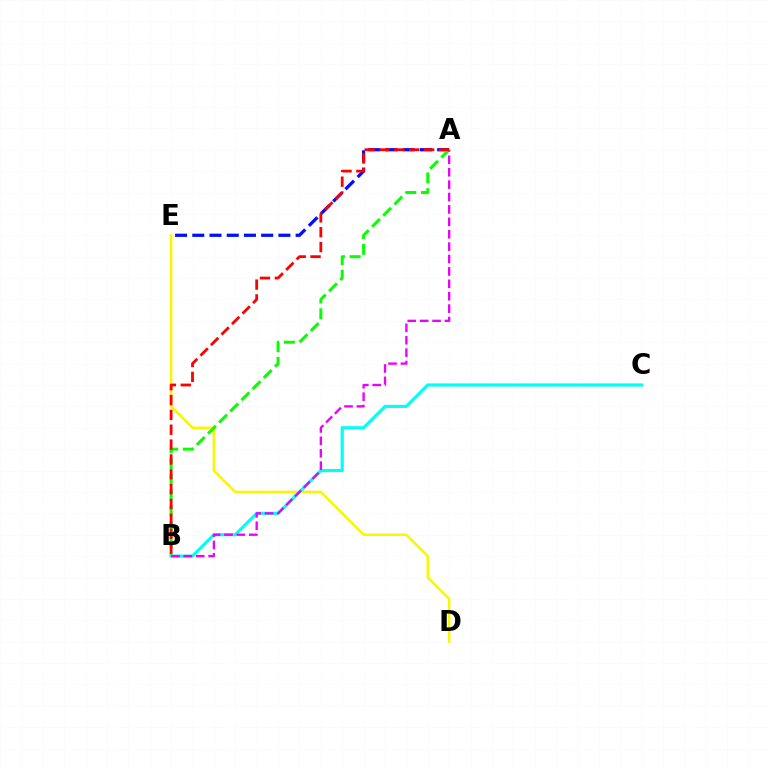{('D', 'E'): [{'color': '#fcf500', 'line_style': 'solid', 'thickness': 1.81}], ('A', 'E'): [{'color': '#0010ff', 'line_style': 'dashed', 'thickness': 2.34}], ('A', 'B'): [{'color': '#08ff00', 'line_style': 'dashed', 'thickness': 2.14}, {'color': '#ee00ff', 'line_style': 'dashed', 'thickness': 1.68}, {'color': '#ff0000', 'line_style': 'dashed', 'thickness': 2.02}], ('B', 'C'): [{'color': '#00fff6', 'line_style': 'solid', 'thickness': 2.26}]}